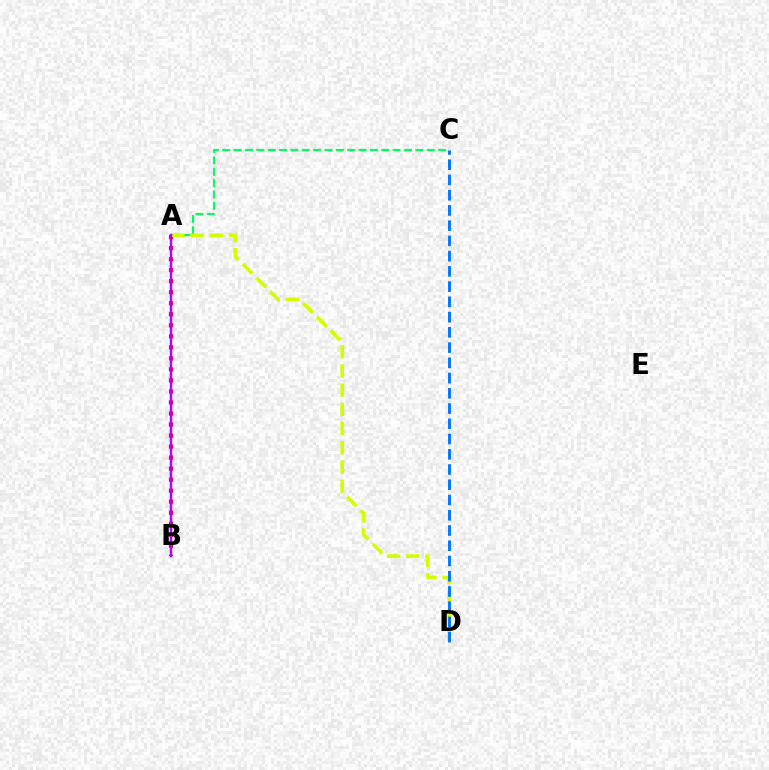{('A', 'C'): [{'color': '#00ff5c', 'line_style': 'dashed', 'thickness': 1.54}], ('A', 'B'): [{'color': '#ff0000', 'line_style': 'dotted', 'thickness': 3.0}, {'color': '#b900ff', 'line_style': 'solid', 'thickness': 1.77}], ('A', 'D'): [{'color': '#d1ff00', 'line_style': 'dashed', 'thickness': 2.61}], ('C', 'D'): [{'color': '#0074ff', 'line_style': 'dashed', 'thickness': 2.07}]}